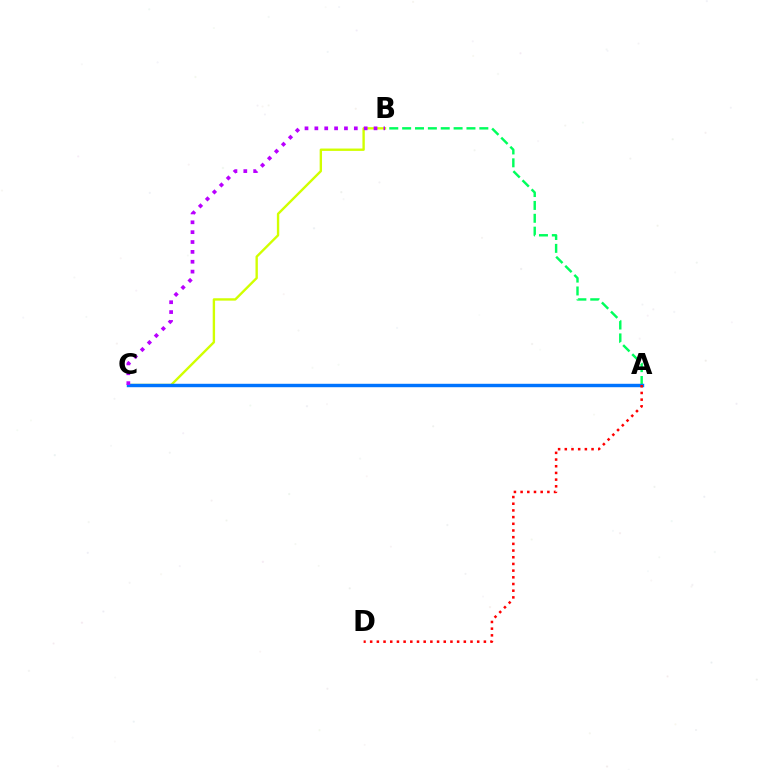{('A', 'B'): [{'color': '#00ff5c', 'line_style': 'dashed', 'thickness': 1.75}], ('B', 'C'): [{'color': '#d1ff00', 'line_style': 'solid', 'thickness': 1.71}, {'color': '#b900ff', 'line_style': 'dotted', 'thickness': 2.68}], ('A', 'C'): [{'color': '#0074ff', 'line_style': 'solid', 'thickness': 2.46}], ('A', 'D'): [{'color': '#ff0000', 'line_style': 'dotted', 'thickness': 1.82}]}